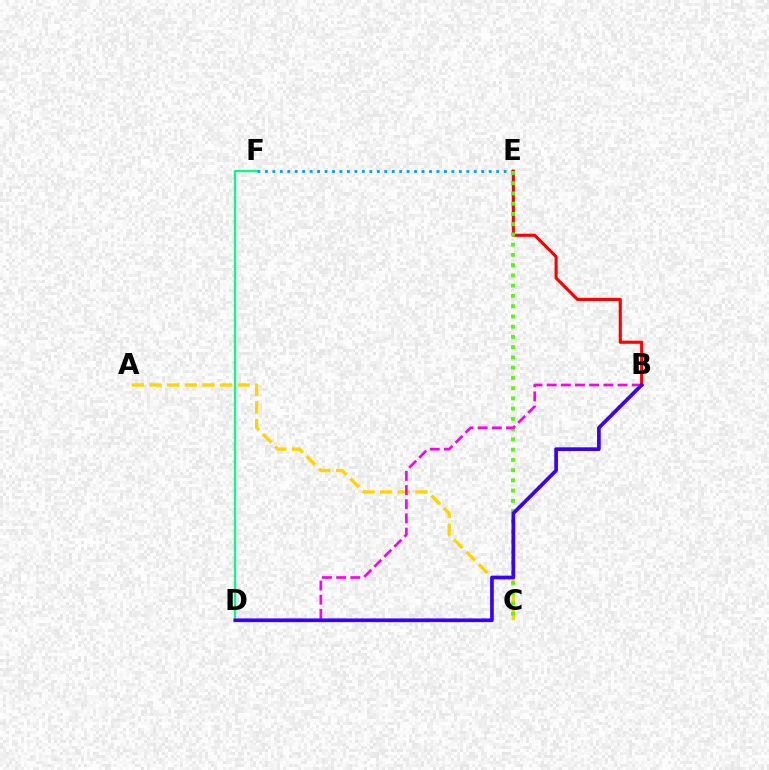{('D', 'F'): [{'color': '#00ff86', 'line_style': 'solid', 'thickness': 1.61}], ('A', 'C'): [{'color': '#ffd500', 'line_style': 'dashed', 'thickness': 2.4}], ('E', 'F'): [{'color': '#009eff', 'line_style': 'dotted', 'thickness': 2.03}], ('B', 'E'): [{'color': '#ff0000', 'line_style': 'solid', 'thickness': 2.26}], ('C', 'E'): [{'color': '#4fff00', 'line_style': 'dotted', 'thickness': 2.78}], ('B', 'D'): [{'color': '#ff00ed', 'line_style': 'dashed', 'thickness': 1.93}, {'color': '#3700ff', 'line_style': 'solid', 'thickness': 2.65}]}